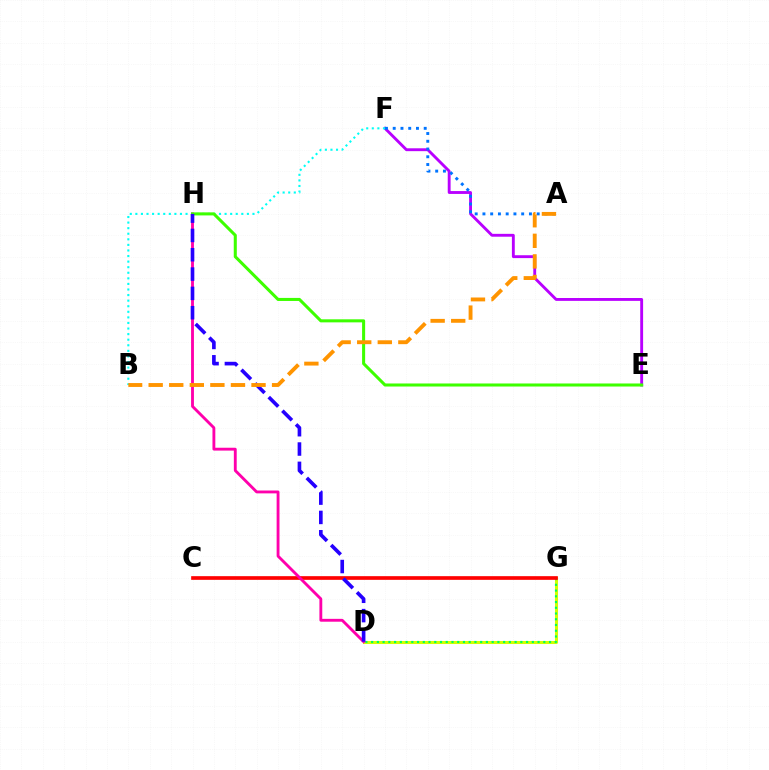{('D', 'G'): [{'color': '#d1ff00', 'line_style': 'solid', 'thickness': 2.19}, {'color': '#00ff5c', 'line_style': 'dotted', 'thickness': 1.56}], ('E', 'F'): [{'color': '#b900ff', 'line_style': 'solid', 'thickness': 2.07}], ('B', 'F'): [{'color': '#00fff6', 'line_style': 'dotted', 'thickness': 1.52}], ('C', 'G'): [{'color': '#ff0000', 'line_style': 'solid', 'thickness': 2.64}], ('A', 'F'): [{'color': '#0074ff', 'line_style': 'dotted', 'thickness': 2.11}], ('D', 'H'): [{'color': '#ff00ac', 'line_style': 'solid', 'thickness': 2.06}, {'color': '#2500ff', 'line_style': 'dashed', 'thickness': 2.62}], ('E', 'H'): [{'color': '#3dff00', 'line_style': 'solid', 'thickness': 2.2}], ('A', 'B'): [{'color': '#ff9400', 'line_style': 'dashed', 'thickness': 2.79}]}